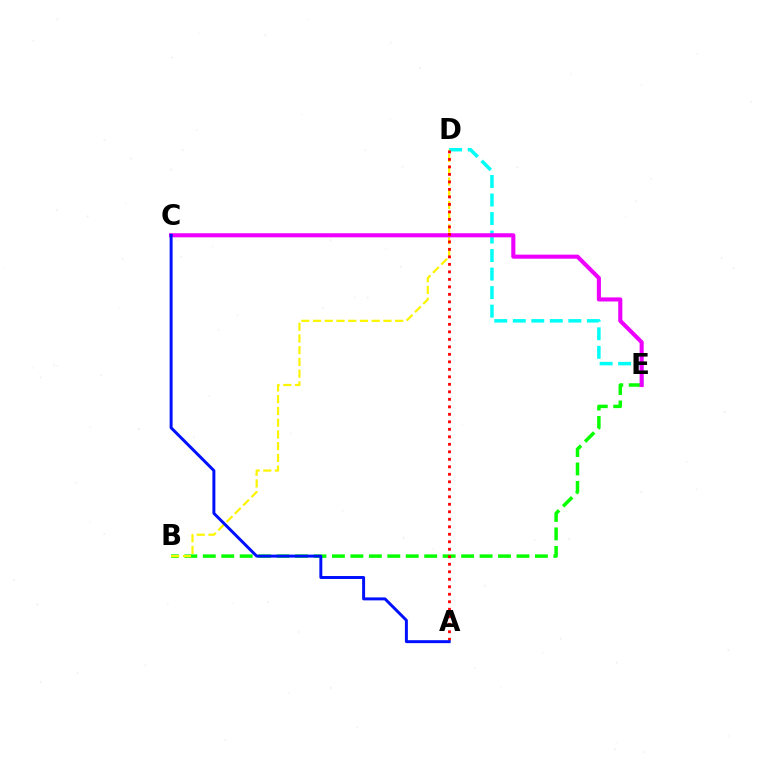{('D', 'E'): [{'color': '#00fff6', 'line_style': 'dashed', 'thickness': 2.52}], ('B', 'E'): [{'color': '#08ff00', 'line_style': 'dashed', 'thickness': 2.51}], ('B', 'D'): [{'color': '#fcf500', 'line_style': 'dashed', 'thickness': 1.59}], ('C', 'E'): [{'color': '#ee00ff', 'line_style': 'solid', 'thickness': 2.94}], ('A', 'D'): [{'color': '#ff0000', 'line_style': 'dotted', 'thickness': 2.04}], ('A', 'C'): [{'color': '#0010ff', 'line_style': 'solid', 'thickness': 2.13}]}